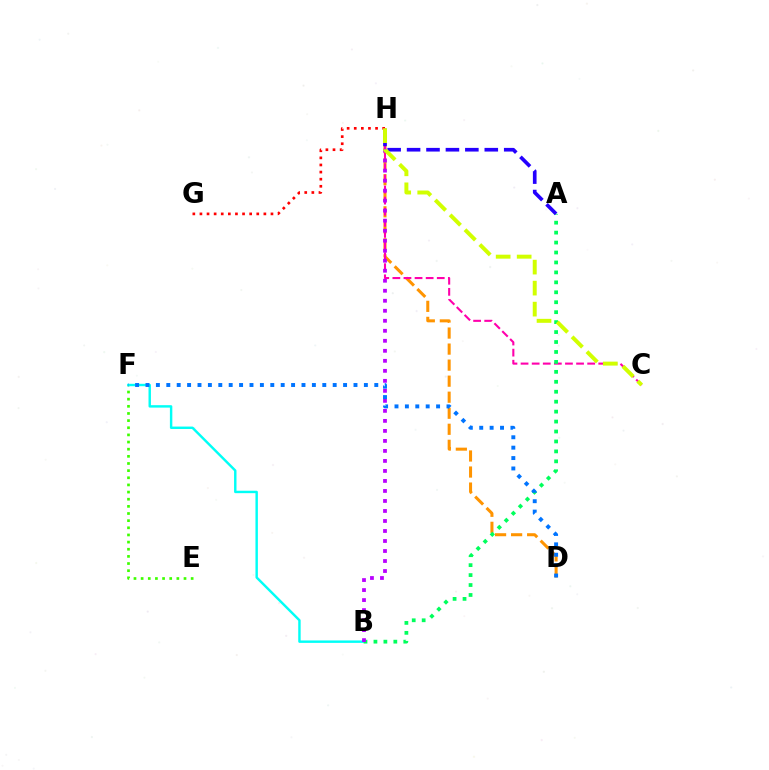{('G', 'H'): [{'color': '#ff0000', 'line_style': 'dotted', 'thickness': 1.93}], ('E', 'F'): [{'color': '#3dff00', 'line_style': 'dotted', 'thickness': 1.94}], ('D', 'H'): [{'color': '#ff9400', 'line_style': 'dashed', 'thickness': 2.18}], ('C', 'H'): [{'color': '#ff00ac', 'line_style': 'dashed', 'thickness': 1.51}, {'color': '#d1ff00', 'line_style': 'dashed', 'thickness': 2.85}], ('B', 'F'): [{'color': '#00fff6', 'line_style': 'solid', 'thickness': 1.75}], ('A', 'B'): [{'color': '#00ff5c', 'line_style': 'dotted', 'thickness': 2.7}], ('B', 'H'): [{'color': '#b900ff', 'line_style': 'dotted', 'thickness': 2.72}], ('A', 'H'): [{'color': '#2500ff', 'line_style': 'dashed', 'thickness': 2.64}], ('D', 'F'): [{'color': '#0074ff', 'line_style': 'dotted', 'thickness': 2.83}]}